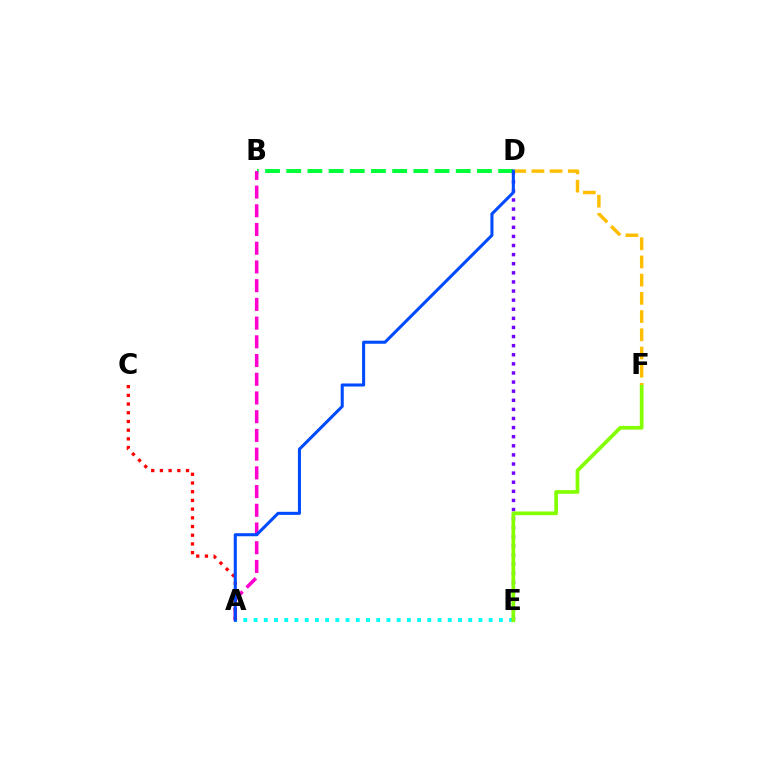{('A', 'E'): [{'color': '#00fff6', 'line_style': 'dotted', 'thickness': 2.78}], ('D', 'E'): [{'color': '#7200ff', 'line_style': 'dotted', 'thickness': 2.47}], ('B', 'D'): [{'color': '#00ff39', 'line_style': 'dashed', 'thickness': 2.88}], ('E', 'F'): [{'color': '#84ff00', 'line_style': 'solid', 'thickness': 2.68}], ('D', 'F'): [{'color': '#ffbd00', 'line_style': 'dashed', 'thickness': 2.47}], ('A', 'B'): [{'color': '#ff00cf', 'line_style': 'dashed', 'thickness': 2.54}], ('A', 'C'): [{'color': '#ff0000', 'line_style': 'dotted', 'thickness': 2.37}], ('A', 'D'): [{'color': '#004bff', 'line_style': 'solid', 'thickness': 2.2}]}